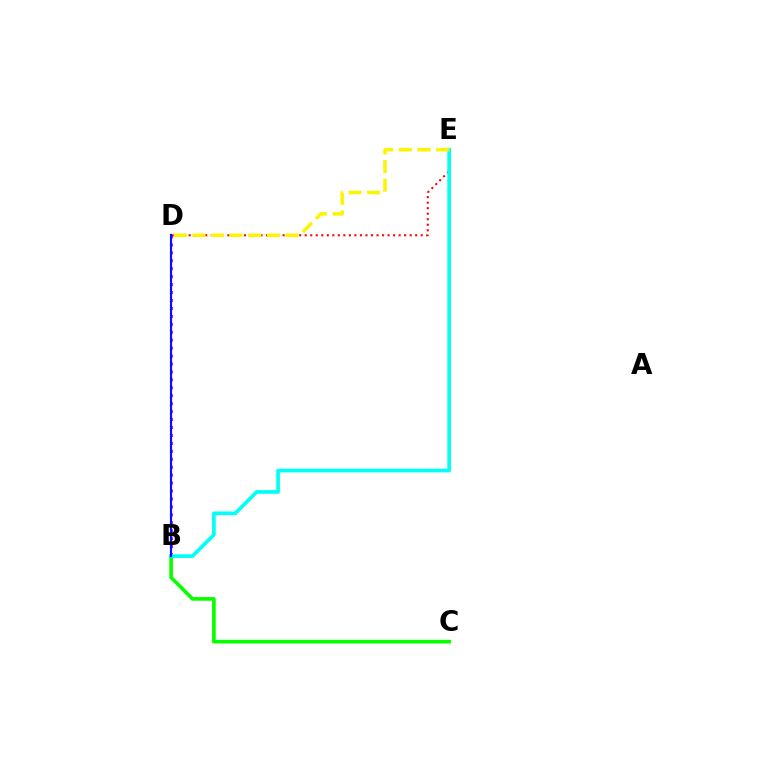{('B', 'D'): [{'color': '#ee00ff', 'line_style': 'dotted', 'thickness': 2.16}, {'color': '#0010ff', 'line_style': 'solid', 'thickness': 1.55}], ('B', 'C'): [{'color': '#08ff00', 'line_style': 'solid', 'thickness': 2.63}], ('D', 'E'): [{'color': '#ff0000', 'line_style': 'dotted', 'thickness': 1.5}, {'color': '#fcf500', 'line_style': 'dashed', 'thickness': 2.53}], ('B', 'E'): [{'color': '#00fff6', 'line_style': 'solid', 'thickness': 2.65}]}